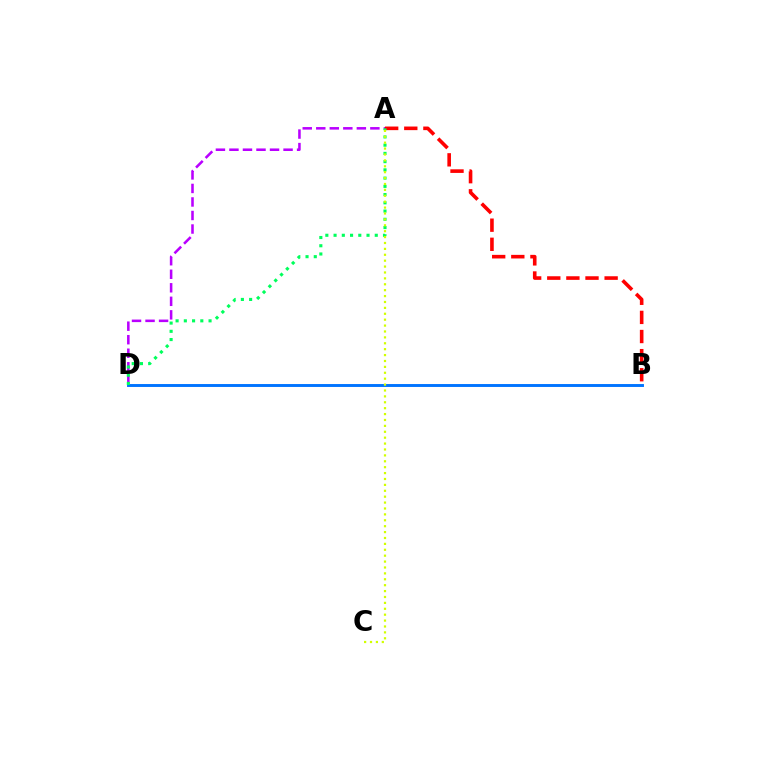{('A', 'D'): [{'color': '#b900ff', 'line_style': 'dashed', 'thickness': 1.84}, {'color': '#00ff5c', 'line_style': 'dotted', 'thickness': 2.24}], ('A', 'B'): [{'color': '#ff0000', 'line_style': 'dashed', 'thickness': 2.6}], ('B', 'D'): [{'color': '#0074ff', 'line_style': 'solid', 'thickness': 2.1}], ('A', 'C'): [{'color': '#d1ff00', 'line_style': 'dotted', 'thickness': 1.6}]}